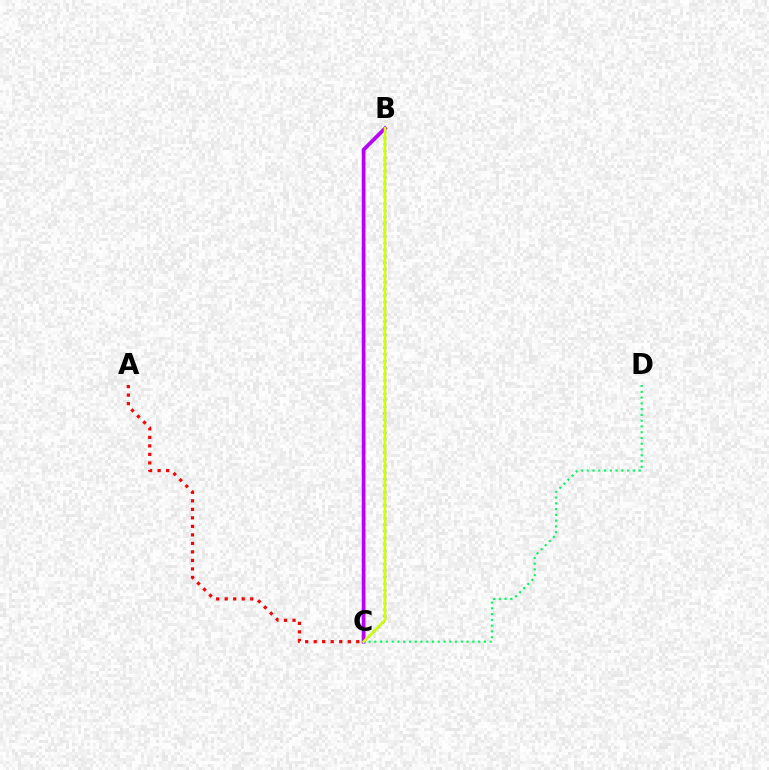{('C', 'D'): [{'color': '#00ff5c', 'line_style': 'dotted', 'thickness': 1.57}], ('B', 'C'): [{'color': '#b900ff', 'line_style': 'solid', 'thickness': 2.7}, {'color': '#0074ff', 'line_style': 'dotted', 'thickness': 1.78}, {'color': '#d1ff00', 'line_style': 'solid', 'thickness': 1.87}], ('A', 'C'): [{'color': '#ff0000', 'line_style': 'dotted', 'thickness': 2.31}]}